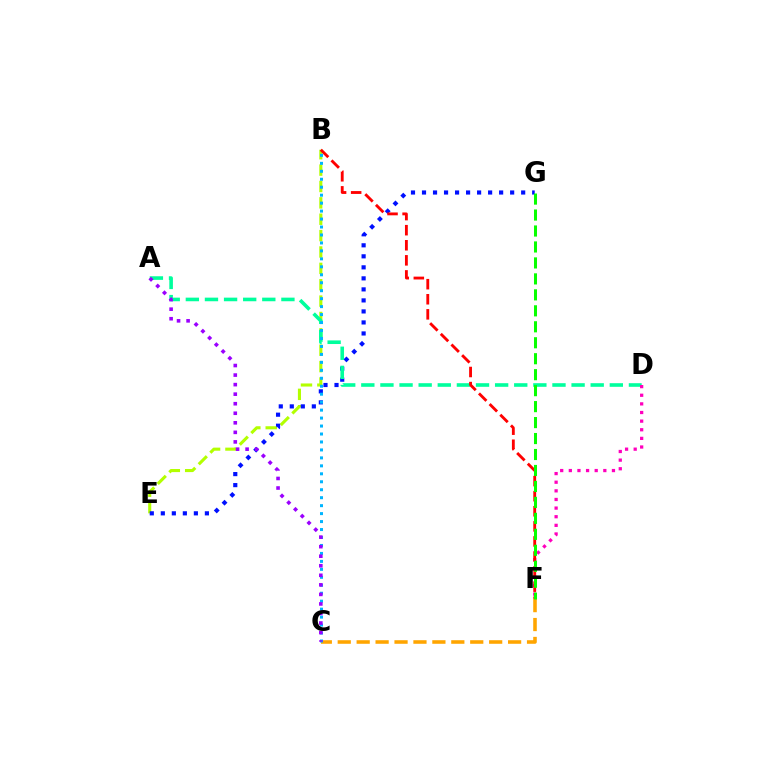{('B', 'E'): [{'color': '#b3ff00', 'line_style': 'dashed', 'thickness': 2.22}], ('E', 'G'): [{'color': '#0010ff', 'line_style': 'dotted', 'thickness': 2.99}], ('A', 'D'): [{'color': '#00ff9d', 'line_style': 'dashed', 'thickness': 2.6}], ('D', 'F'): [{'color': '#ff00bd', 'line_style': 'dotted', 'thickness': 2.34}], ('B', 'F'): [{'color': '#ff0000', 'line_style': 'dashed', 'thickness': 2.05}], ('C', 'F'): [{'color': '#ffa500', 'line_style': 'dashed', 'thickness': 2.57}], ('B', 'C'): [{'color': '#00b5ff', 'line_style': 'dotted', 'thickness': 2.16}], ('F', 'G'): [{'color': '#08ff00', 'line_style': 'dashed', 'thickness': 2.17}], ('A', 'C'): [{'color': '#9b00ff', 'line_style': 'dotted', 'thickness': 2.59}]}